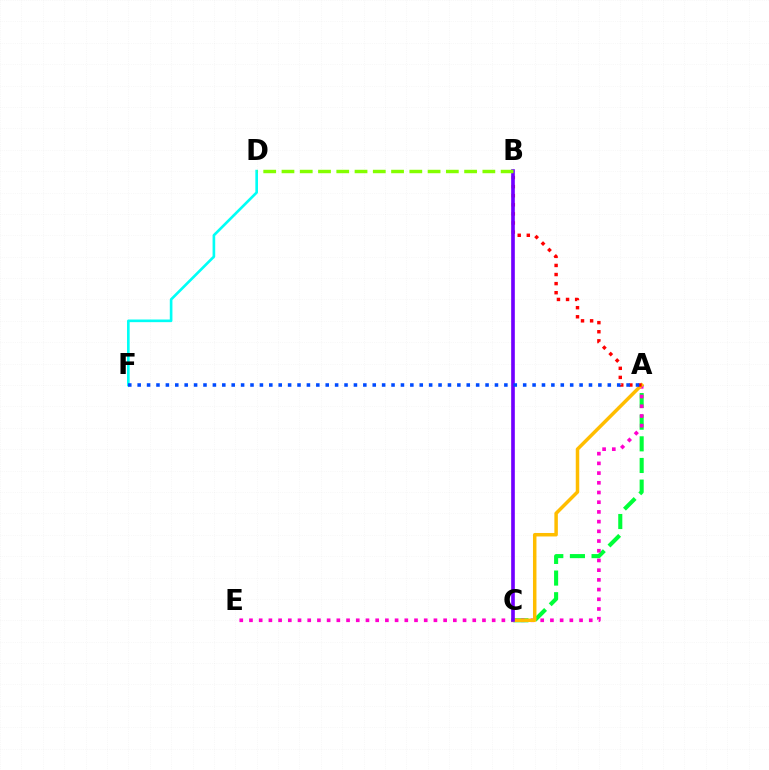{('A', 'C'): [{'color': '#00ff39', 'line_style': 'dashed', 'thickness': 2.94}, {'color': '#ffbd00', 'line_style': 'solid', 'thickness': 2.51}], ('A', 'E'): [{'color': '#ff00cf', 'line_style': 'dotted', 'thickness': 2.64}], ('D', 'F'): [{'color': '#00fff6', 'line_style': 'solid', 'thickness': 1.9}], ('A', 'B'): [{'color': '#ff0000', 'line_style': 'dotted', 'thickness': 2.47}], ('B', 'C'): [{'color': '#7200ff', 'line_style': 'solid', 'thickness': 2.63}], ('B', 'D'): [{'color': '#84ff00', 'line_style': 'dashed', 'thickness': 2.48}], ('A', 'F'): [{'color': '#004bff', 'line_style': 'dotted', 'thickness': 2.55}]}